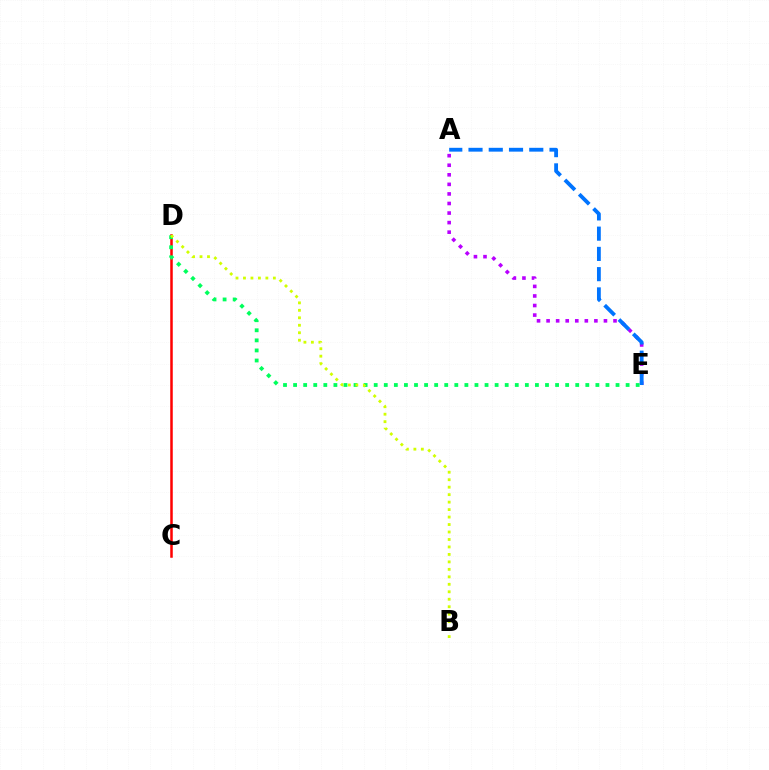{('A', 'E'): [{'color': '#b900ff', 'line_style': 'dotted', 'thickness': 2.6}, {'color': '#0074ff', 'line_style': 'dashed', 'thickness': 2.75}], ('C', 'D'): [{'color': '#ff0000', 'line_style': 'solid', 'thickness': 1.81}], ('D', 'E'): [{'color': '#00ff5c', 'line_style': 'dotted', 'thickness': 2.74}], ('B', 'D'): [{'color': '#d1ff00', 'line_style': 'dotted', 'thickness': 2.03}]}